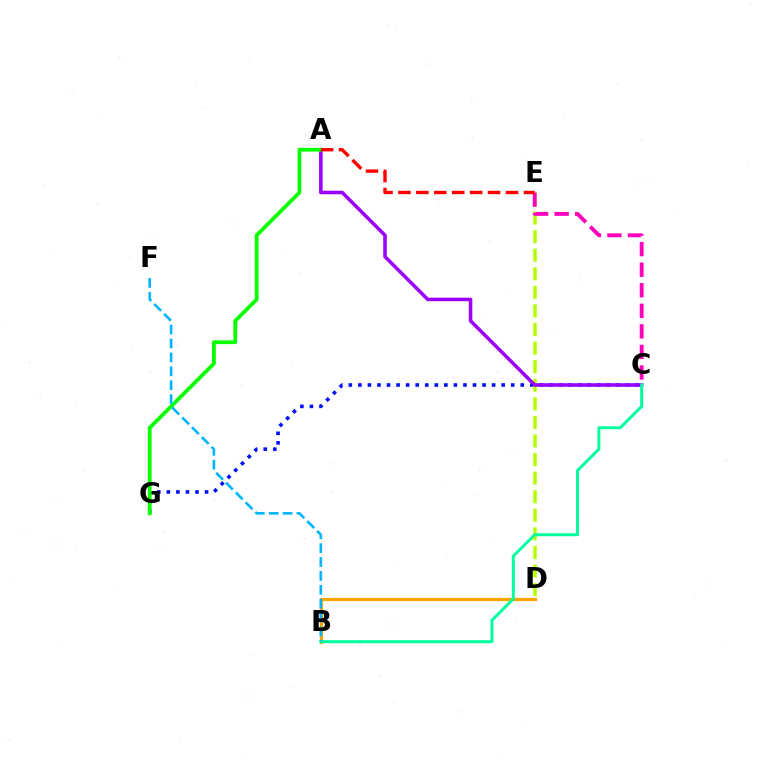{('C', 'G'): [{'color': '#0010ff', 'line_style': 'dotted', 'thickness': 2.6}], ('D', 'E'): [{'color': '#b3ff00', 'line_style': 'dashed', 'thickness': 2.52}], ('C', 'E'): [{'color': '#ff00bd', 'line_style': 'dashed', 'thickness': 2.79}], ('A', 'C'): [{'color': '#9b00ff', 'line_style': 'solid', 'thickness': 2.55}], ('A', 'G'): [{'color': '#08ff00', 'line_style': 'solid', 'thickness': 2.72}], ('B', 'D'): [{'color': '#ffa500', 'line_style': 'solid', 'thickness': 2.29}], ('A', 'E'): [{'color': '#ff0000', 'line_style': 'dashed', 'thickness': 2.44}], ('B', 'C'): [{'color': '#00ff9d', 'line_style': 'solid', 'thickness': 2.15}], ('B', 'F'): [{'color': '#00b5ff', 'line_style': 'dashed', 'thickness': 1.89}]}